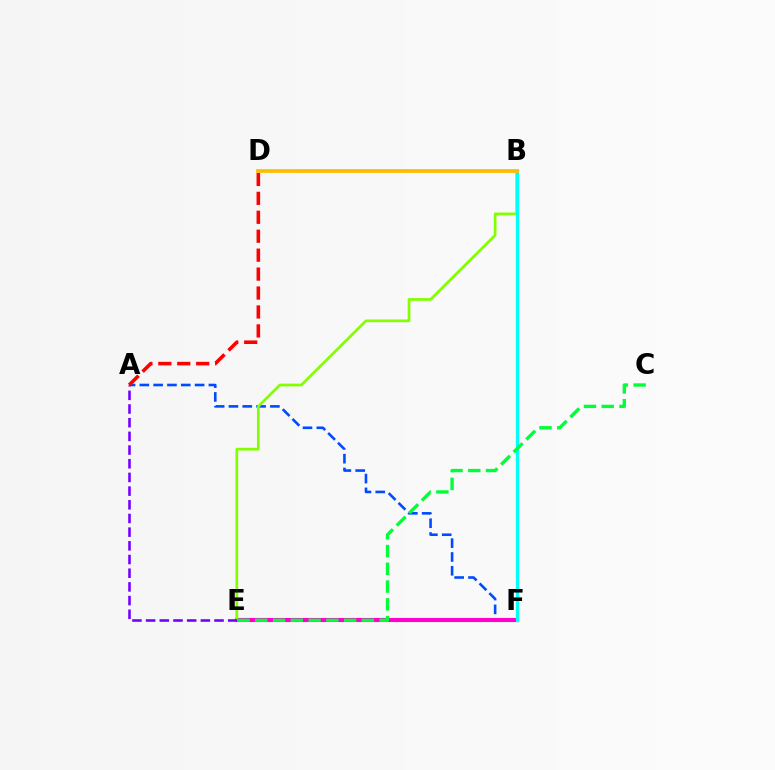{('A', 'F'): [{'color': '#004bff', 'line_style': 'dashed', 'thickness': 1.88}], ('A', 'D'): [{'color': '#ff0000', 'line_style': 'dashed', 'thickness': 2.57}], ('E', 'F'): [{'color': '#ff00cf', 'line_style': 'solid', 'thickness': 2.96}], ('B', 'E'): [{'color': '#84ff00', 'line_style': 'solid', 'thickness': 1.96}], ('A', 'E'): [{'color': '#7200ff', 'line_style': 'dashed', 'thickness': 1.86}], ('B', 'F'): [{'color': '#00fff6', 'line_style': 'solid', 'thickness': 2.34}], ('C', 'E'): [{'color': '#00ff39', 'line_style': 'dashed', 'thickness': 2.41}], ('B', 'D'): [{'color': '#ffbd00', 'line_style': 'solid', 'thickness': 2.71}]}